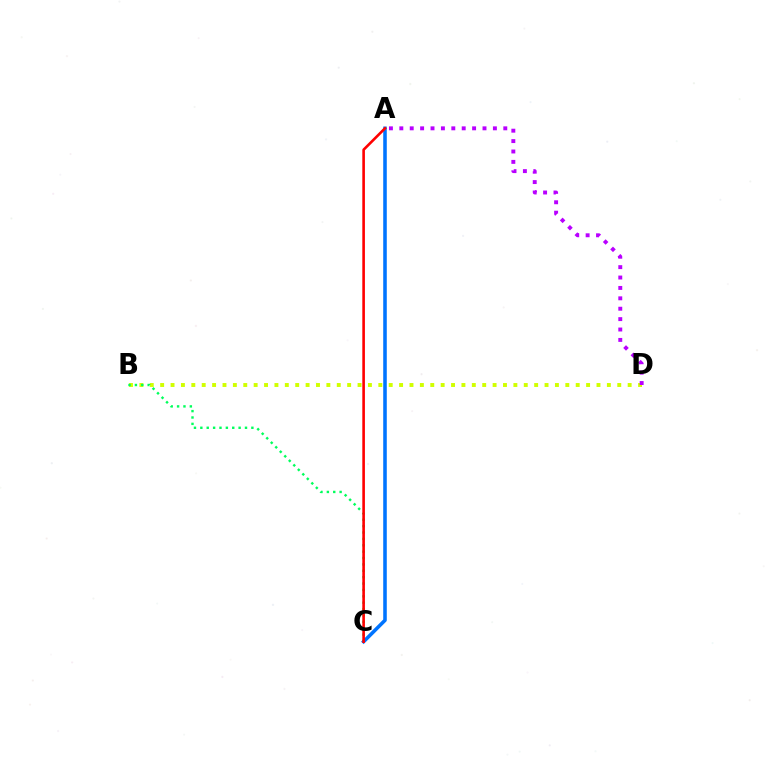{('B', 'D'): [{'color': '#d1ff00', 'line_style': 'dotted', 'thickness': 2.82}], ('A', 'D'): [{'color': '#b900ff', 'line_style': 'dotted', 'thickness': 2.82}], ('B', 'C'): [{'color': '#00ff5c', 'line_style': 'dotted', 'thickness': 1.73}], ('A', 'C'): [{'color': '#0074ff', 'line_style': 'solid', 'thickness': 2.57}, {'color': '#ff0000', 'line_style': 'solid', 'thickness': 1.88}]}